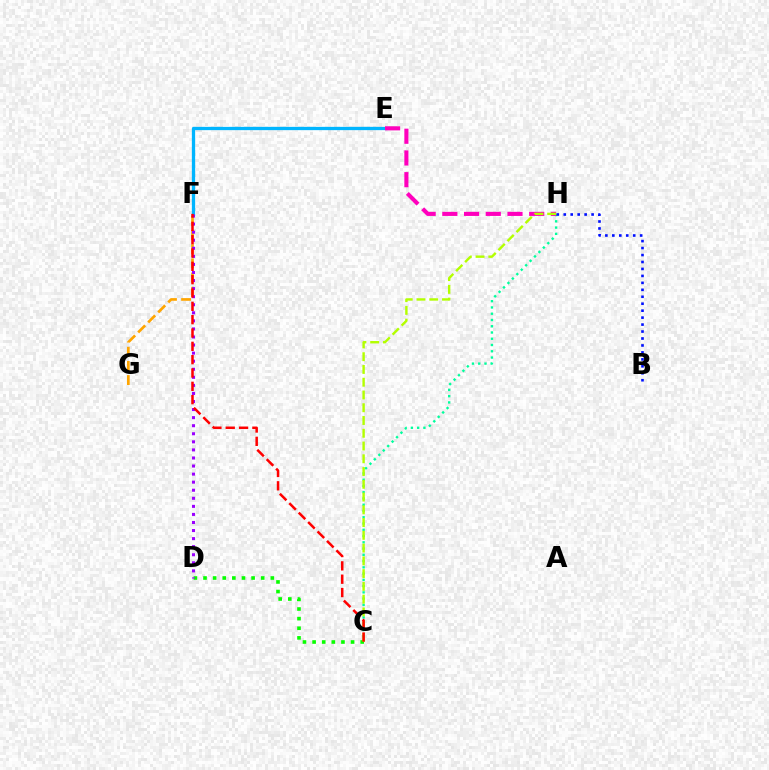{('C', 'H'): [{'color': '#00ff9d', 'line_style': 'dotted', 'thickness': 1.7}, {'color': '#b3ff00', 'line_style': 'dashed', 'thickness': 1.73}], ('F', 'G'): [{'color': '#ffa500', 'line_style': 'dashed', 'thickness': 1.92}], ('E', 'F'): [{'color': '#00b5ff', 'line_style': 'solid', 'thickness': 2.37}], ('E', 'H'): [{'color': '#ff00bd', 'line_style': 'dashed', 'thickness': 2.95}], ('B', 'H'): [{'color': '#0010ff', 'line_style': 'dotted', 'thickness': 1.89}], ('C', 'D'): [{'color': '#08ff00', 'line_style': 'dotted', 'thickness': 2.61}], ('D', 'F'): [{'color': '#9b00ff', 'line_style': 'dotted', 'thickness': 2.19}], ('C', 'F'): [{'color': '#ff0000', 'line_style': 'dashed', 'thickness': 1.81}]}